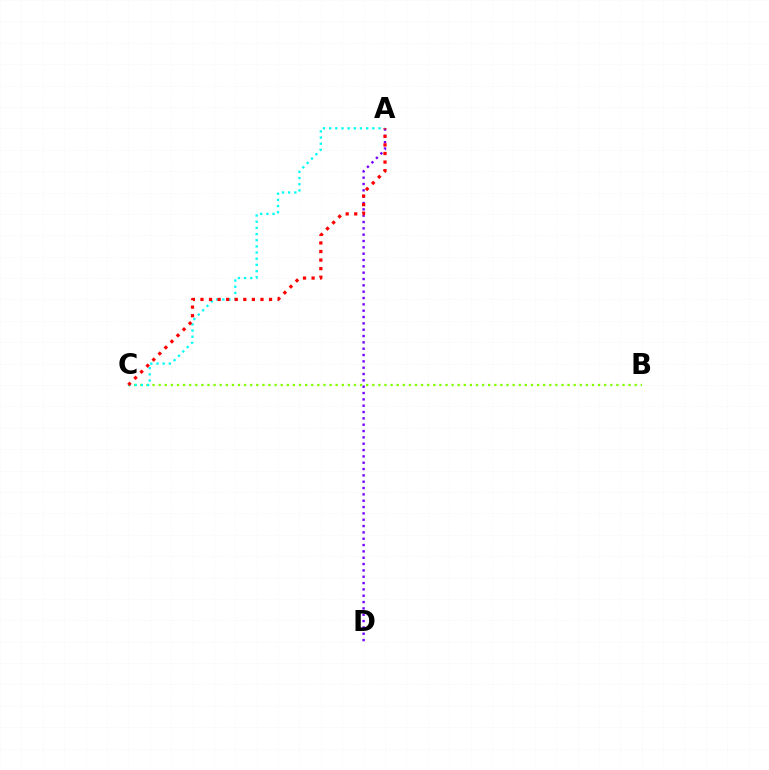{('A', 'D'): [{'color': '#7200ff', 'line_style': 'dotted', 'thickness': 1.72}], ('B', 'C'): [{'color': '#84ff00', 'line_style': 'dotted', 'thickness': 1.66}], ('A', 'C'): [{'color': '#00fff6', 'line_style': 'dotted', 'thickness': 1.68}, {'color': '#ff0000', 'line_style': 'dotted', 'thickness': 2.33}]}